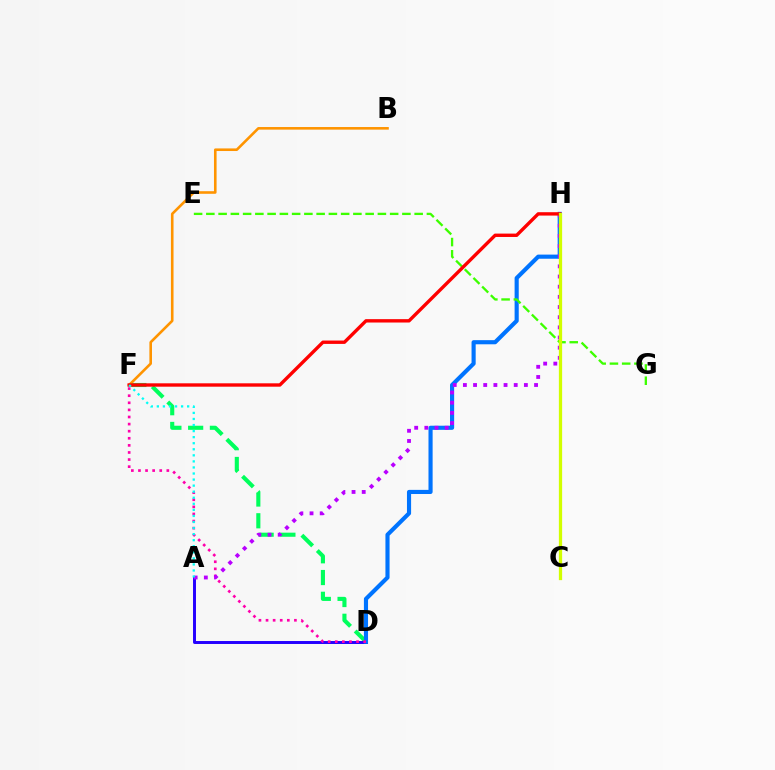{('D', 'F'): [{'color': '#00ff5c', 'line_style': 'dashed', 'thickness': 2.96}, {'color': '#ff00ac', 'line_style': 'dotted', 'thickness': 1.93}], ('A', 'D'): [{'color': '#2500ff', 'line_style': 'solid', 'thickness': 2.13}], ('D', 'H'): [{'color': '#0074ff', 'line_style': 'solid', 'thickness': 2.98}], ('B', 'F'): [{'color': '#ff9400', 'line_style': 'solid', 'thickness': 1.87}], ('E', 'G'): [{'color': '#3dff00', 'line_style': 'dashed', 'thickness': 1.66}], ('A', 'H'): [{'color': '#b900ff', 'line_style': 'dotted', 'thickness': 2.76}], ('F', 'H'): [{'color': '#ff0000', 'line_style': 'solid', 'thickness': 2.43}], ('A', 'F'): [{'color': '#00fff6', 'line_style': 'dotted', 'thickness': 1.65}], ('C', 'H'): [{'color': '#d1ff00', 'line_style': 'solid', 'thickness': 2.34}]}